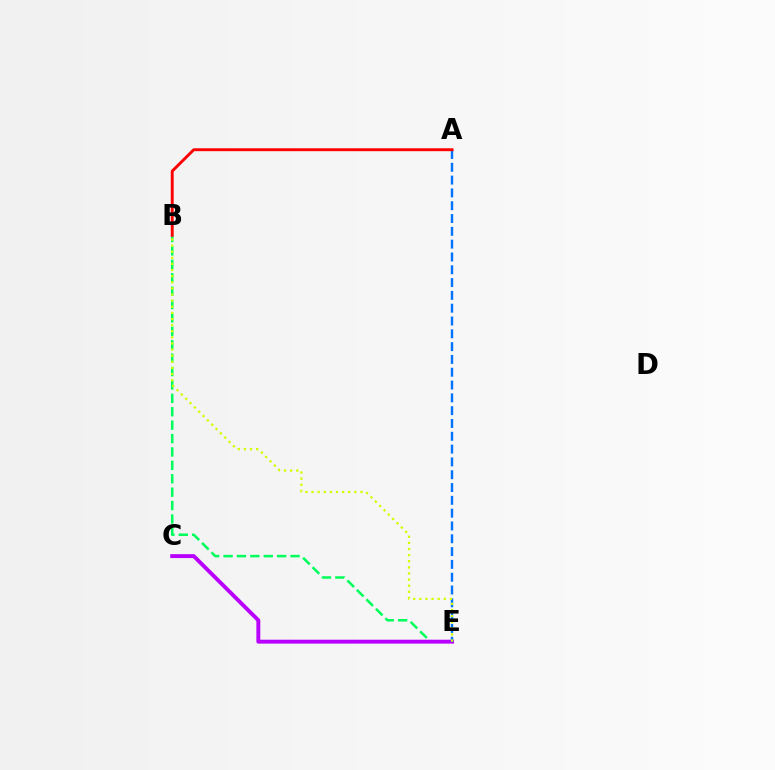{('B', 'E'): [{'color': '#00ff5c', 'line_style': 'dashed', 'thickness': 1.82}, {'color': '#d1ff00', 'line_style': 'dotted', 'thickness': 1.66}], ('C', 'E'): [{'color': '#b900ff', 'line_style': 'solid', 'thickness': 2.82}], ('A', 'E'): [{'color': '#0074ff', 'line_style': 'dashed', 'thickness': 1.74}], ('A', 'B'): [{'color': '#ff0000', 'line_style': 'solid', 'thickness': 2.09}]}